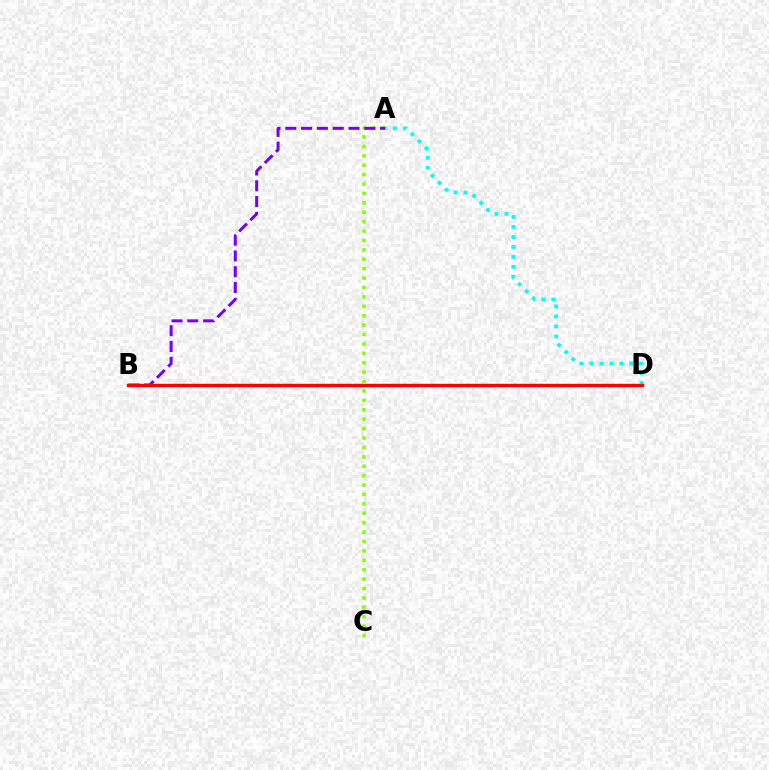{('A', 'C'): [{'color': '#84ff00', 'line_style': 'dotted', 'thickness': 2.56}], ('A', 'B'): [{'color': '#7200ff', 'line_style': 'dashed', 'thickness': 2.15}], ('A', 'D'): [{'color': '#00fff6', 'line_style': 'dotted', 'thickness': 2.71}], ('B', 'D'): [{'color': '#ff0000', 'line_style': 'solid', 'thickness': 2.42}]}